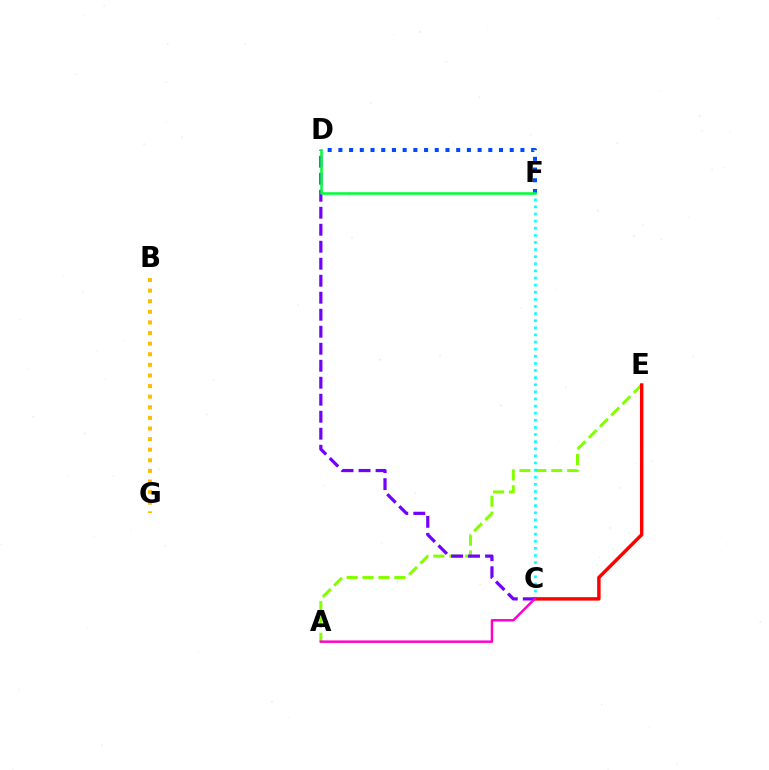{('A', 'E'): [{'color': '#84ff00', 'line_style': 'dashed', 'thickness': 2.16}], ('C', 'F'): [{'color': '#00fff6', 'line_style': 'dotted', 'thickness': 1.93}], ('D', 'F'): [{'color': '#004bff', 'line_style': 'dotted', 'thickness': 2.91}, {'color': '#00ff39', 'line_style': 'solid', 'thickness': 1.86}], ('B', 'G'): [{'color': '#ffbd00', 'line_style': 'dotted', 'thickness': 2.88}], ('C', 'D'): [{'color': '#7200ff', 'line_style': 'dashed', 'thickness': 2.31}], ('C', 'E'): [{'color': '#ff0000', 'line_style': 'solid', 'thickness': 2.48}], ('A', 'C'): [{'color': '#ff00cf', 'line_style': 'solid', 'thickness': 1.78}]}